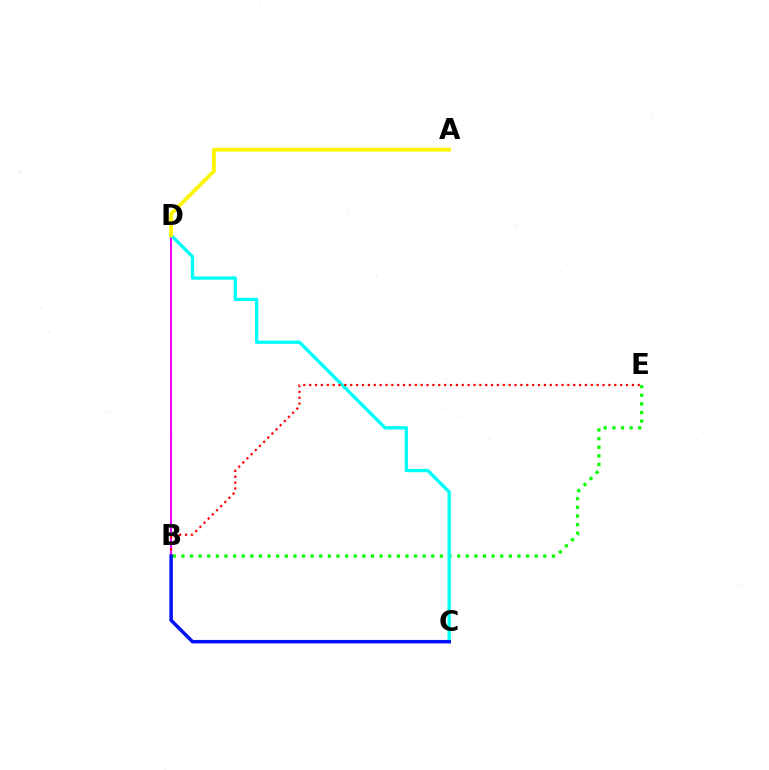{('B', 'D'): [{'color': '#ee00ff', 'line_style': 'solid', 'thickness': 1.5}], ('B', 'E'): [{'color': '#08ff00', 'line_style': 'dotted', 'thickness': 2.34}, {'color': '#ff0000', 'line_style': 'dotted', 'thickness': 1.59}], ('C', 'D'): [{'color': '#00fff6', 'line_style': 'solid', 'thickness': 2.4}], ('A', 'D'): [{'color': '#fcf500', 'line_style': 'solid', 'thickness': 2.69}], ('B', 'C'): [{'color': '#0010ff', 'line_style': 'solid', 'thickness': 2.5}]}